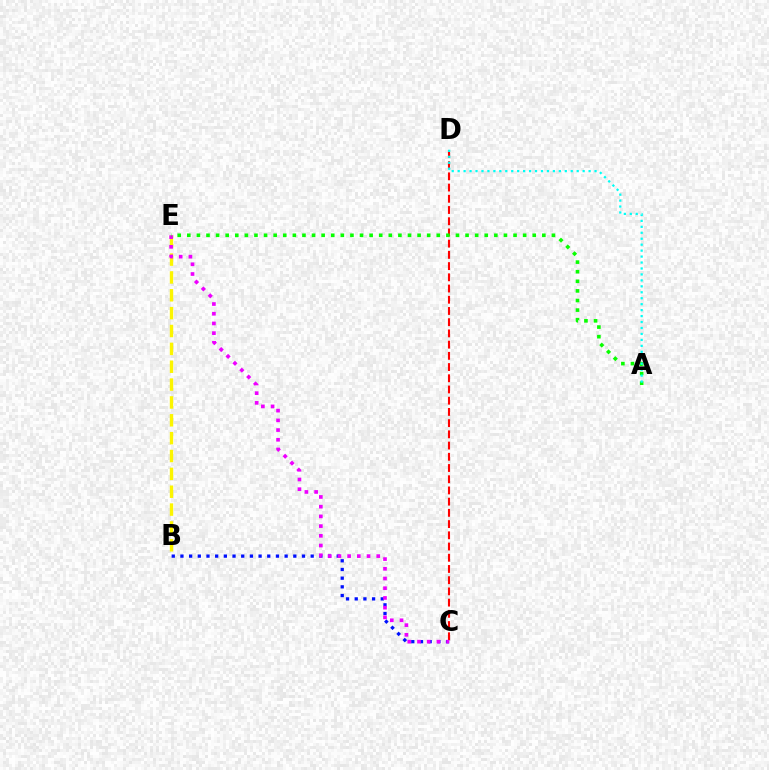{('B', 'C'): [{'color': '#0010ff', 'line_style': 'dotted', 'thickness': 2.36}], ('B', 'E'): [{'color': '#fcf500', 'line_style': 'dashed', 'thickness': 2.43}], ('C', 'D'): [{'color': '#ff0000', 'line_style': 'dashed', 'thickness': 1.52}], ('C', 'E'): [{'color': '#ee00ff', 'line_style': 'dotted', 'thickness': 2.64}], ('A', 'E'): [{'color': '#08ff00', 'line_style': 'dotted', 'thickness': 2.61}], ('A', 'D'): [{'color': '#00fff6', 'line_style': 'dotted', 'thickness': 1.62}]}